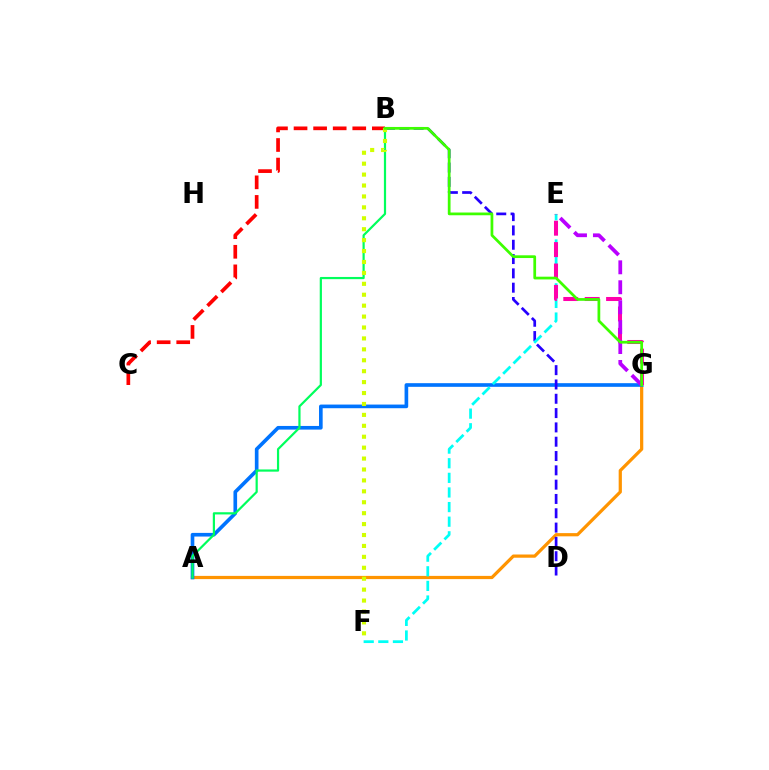{('A', 'G'): [{'color': '#ff9400', 'line_style': 'solid', 'thickness': 2.32}, {'color': '#0074ff', 'line_style': 'solid', 'thickness': 2.63}], ('B', 'C'): [{'color': '#ff0000', 'line_style': 'dashed', 'thickness': 2.66}], ('B', 'D'): [{'color': '#2500ff', 'line_style': 'dashed', 'thickness': 1.94}], ('A', 'B'): [{'color': '#00ff5c', 'line_style': 'solid', 'thickness': 1.59}], ('E', 'F'): [{'color': '#00fff6', 'line_style': 'dashed', 'thickness': 1.99}], ('E', 'G'): [{'color': '#ff00ac', 'line_style': 'dashed', 'thickness': 2.91}, {'color': '#b900ff', 'line_style': 'dashed', 'thickness': 2.71}], ('B', 'F'): [{'color': '#d1ff00', 'line_style': 'dotted', 'thickness': 2.97}], ('B', 'G'): [{'color': '#3dff00', 'line_style': 'solid', 'thickness': 1.97}]}